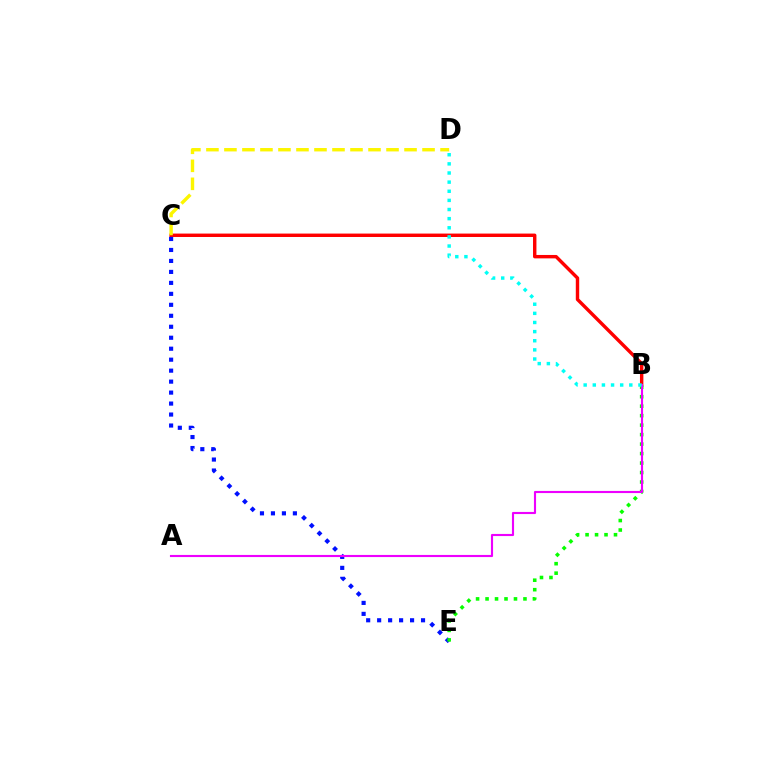{('B', 'C'): [{'color': '#ff0000', 'line_style': 'solid', 'thickness': 2.46}], ('C', 'E'): [{'color': '#0010ff', 'line_style': 'dotted', 'thickness': 2.98}], ('B', 'E'): [{'color': '#08ff00', 'line_style': 'dotted', 'thickness': 2.58}], ('A', 'B'): [{'color': '#ee00ff', 'line_style': 'solid', 'thickness': 1.53}], ('C', 'D'): [{'color': '#fcf500', 'line_style': 'dashed', 'thickness': 2.45}], ('B', 'D'): [{'color': '#00fff6', 'line_style': 'dotted', 'thickness': 2.48}]}